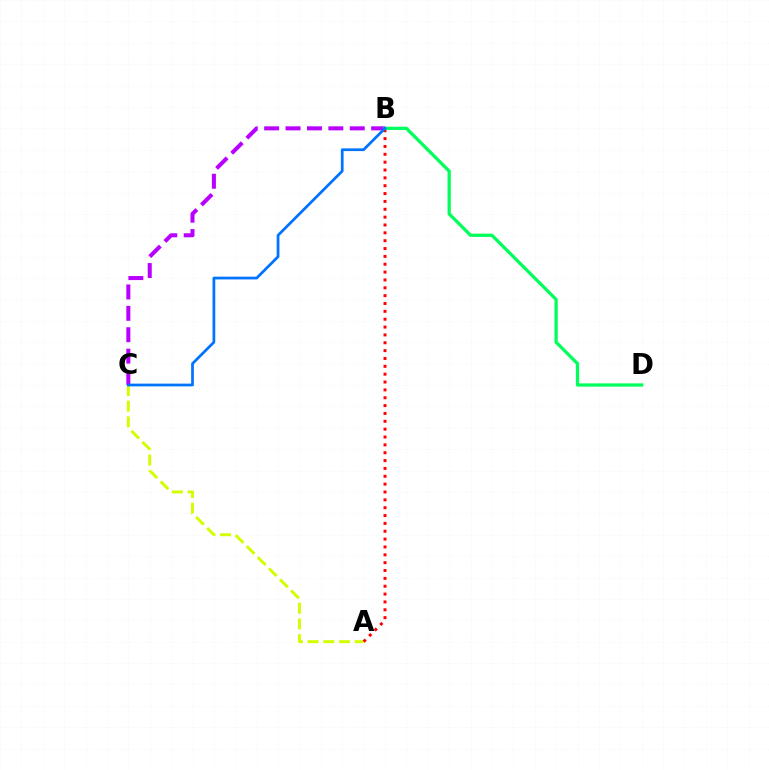{('B', 'C'): [{'color': '#b900ff', 'line_style': 'dashed', 'thickness': 2.91}, {'color': '#0074ff', 'line_style': 'solid', 'thickness': 1.98}], ('A', 'C'): [{'color': '#d1ff00', 'line_style': 'dashed', 'thickness': 2.13}], ('A', 'B'): [{'color': '#ff0000', 'line_style': 'dotted', 'thickness': 2.13}], ('B', 'D'): [{'color': '#00ff5c', 'line_style': 'solid', 'thickness': 2.35}]}